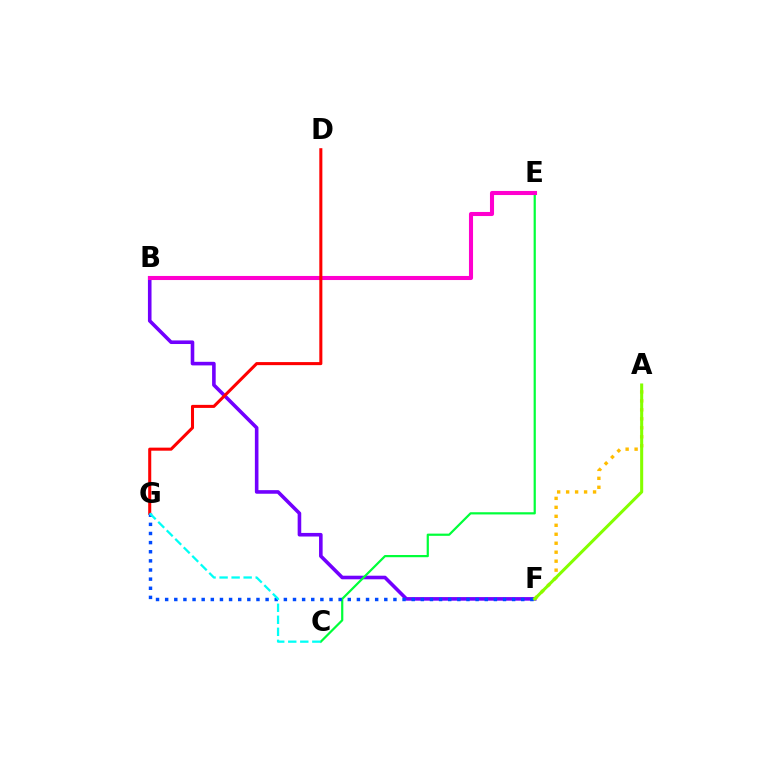{('B', 'F'): [{'color': '#7200ff', 'line_style': 'solid', 'thickness': 2.59}], ('C', 'E'): [{'color': '#00ff39', 'line_style': 'solid', 'thickness': 1.59}], ('B', 'E'): [{'color': '#ff00cf', 'line_style': 'solid', 'thickness': 2.94}], ('A', 'F'): [{'color': '#ffbd00', 'line_style': 'dotted', 'thickness': 2.44}, {'color': '#84ff00', 'line_style': 'solid', 'thickness': 2.2}], ('D', 'G'): [{'color': '#ff0000', 'line_style': 'solid', 'thickness': 2.2}], ('F', 'G'): [{'color': '#004bff', 'line_style': 'dotted', 'thickness': 2.48}], ('C', 'G'): [{'color': '#00fff6', 'line_style': 'dashed', 'thickness': 1.63}]}